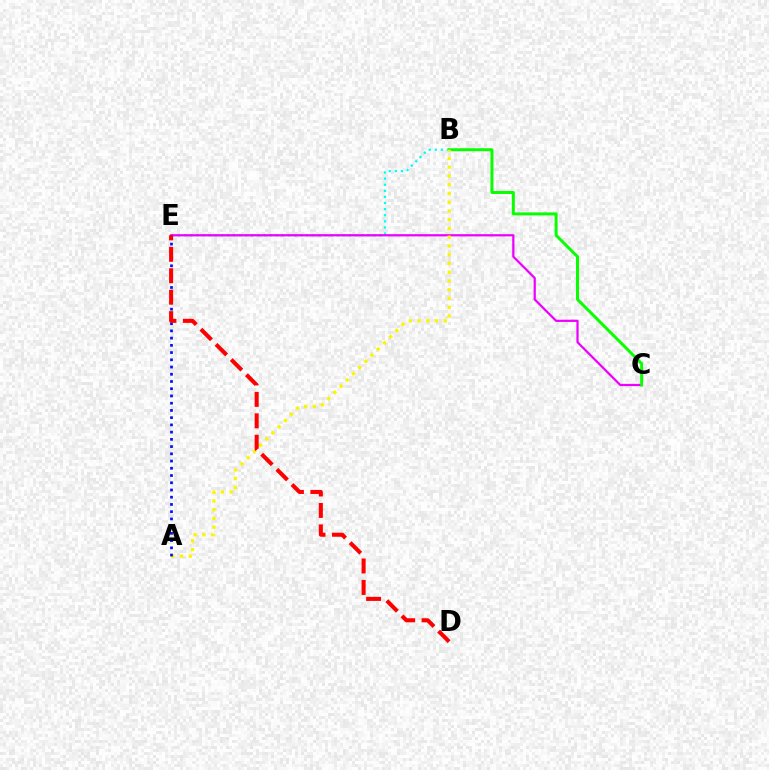{('B', 'E'): [{'color': '#00fff6', 'line_style': 'dotted', 'thickness': 1.66}], ('C', 'E'): [{'color': '#ee00ff', 'line_style': 'solid', 'thickness': 1.6}], ('B', 'C'): [{'color': '#08ff00', 'line_style': 'solid', 'thickness': 2.14}], ('A', 'B'): [{'color': '#fcf500', 'line_style': 'dotted', 'thickness': 2.38}], ('A', 'E'): [{'color': '#0010ff', 'line_style': 'dotted', 'thickness': 1.96}], ('D', 'E'): [{'color': '#ff0000', 'line_style': 'dashed', 'thickness': 2.91}]}